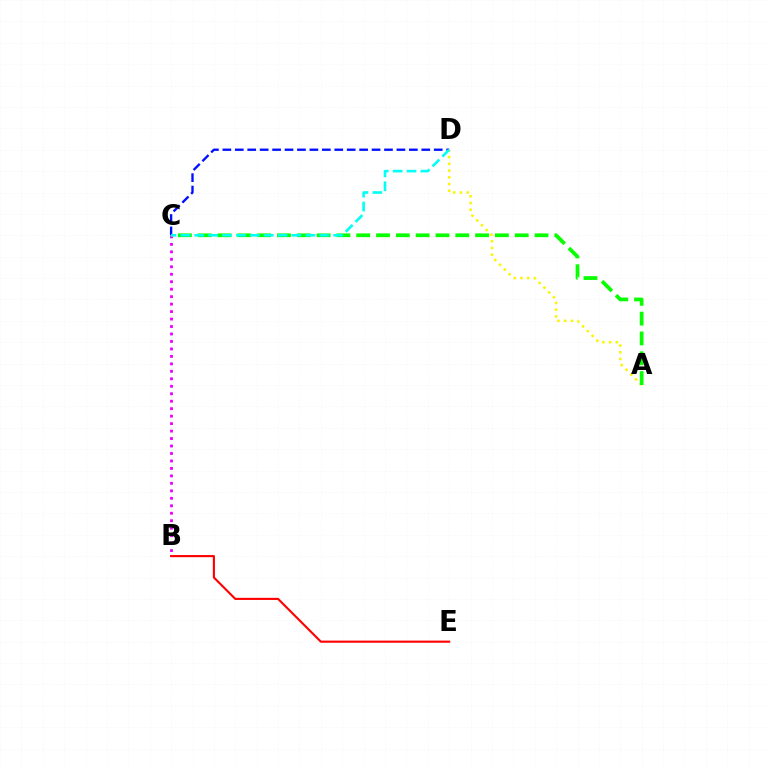{('A', 'D'): [{'color': '#fcf500', 'line_style': 'dotted', 'thickness': 1.83}], ('B', 'C'): [{'color': '#ee00ff', 'line_style': 'dotted', 'thickness': 2.03}], ('B', 'E'): [{'color': '#ff0000', 'line_style': 'solid', 'thickness': 1.53}], ('A', 'C'): [{'color': '#08ff00', 'line_style': 'dashed', 'thickness': 2.69}], ('C', 'D'): [{'color': '#0010ff', 'line_style': 'dashed', 'thickness': 1.69}, {'color': '#00fff6', 'line_style': 'dashed', 'thickness': 1.89}]}